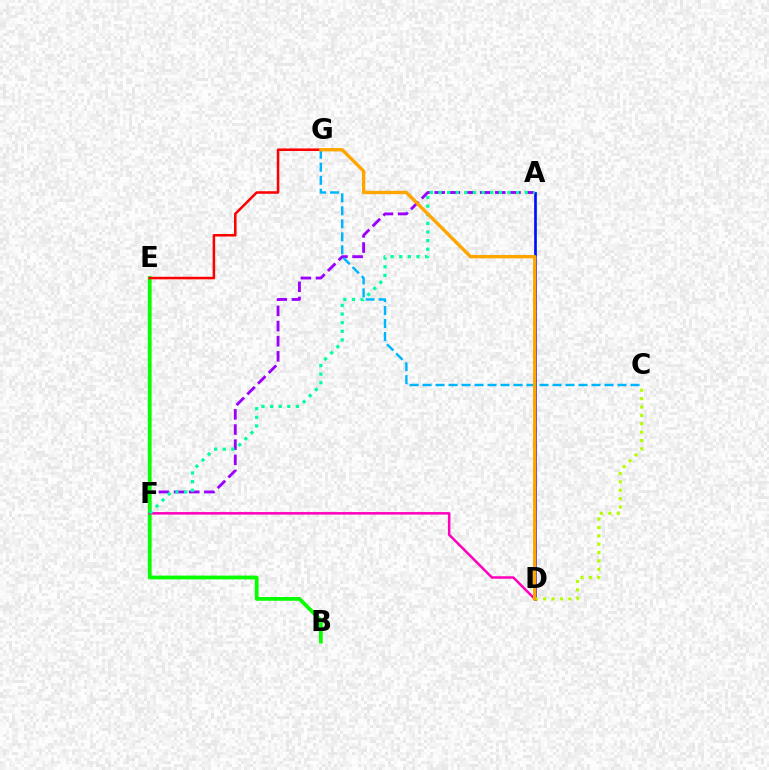{('A', 'F'): [{'color': '#9b00ff', 'line_style': 'dashed', 'thickness': 2.06}, {'color': '#00ff9d', 'line_style': 'dotted', 'thickness': 2.34}], ('B', 'E'): [{'color': '#08ff00', 'line_style': 'solid', 'thickness': 2.72}], ('E', 'G'): [{'color': '#ff0000', 'line_style': 'solid', 'thickness': 1.82}], ('A', 'D'): [{'color': '#0010ff', 'line_style': 'solid', 'thickness': 1.93}], ('D', 'F'): [{'color': '#ff00bd', 'line_style': 'solid', 'thickness': 1.81}], ('C', 'D'): [{'color': '#b3ff00', 'line_style': 'dotted', 'thickness': 2.28}], ('C', 'G'): [{'color': '#00b5ff', 'line_style': 'dashed', 'thickness': 1.77}], ('D', 'G'): [{'color': '#ffa500', 'line_style': 'solid', 'thickness': 2.42}]}